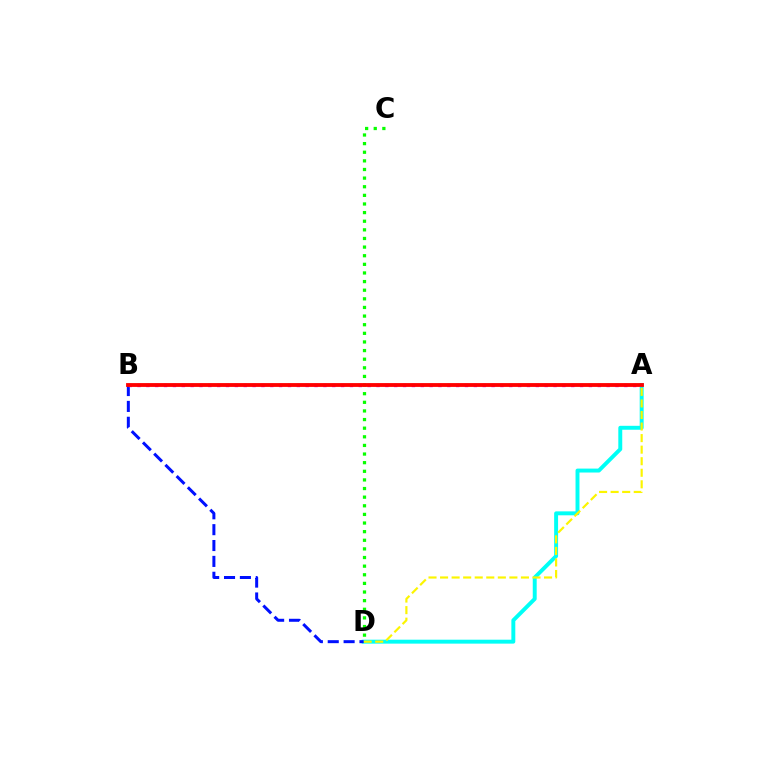{('A', 'D'): [{'color': '#00fff6', 'line_style': 'solid', 'thickness': 2.83}, {'color': '#fcf500', 'line_style': 'dashed', 'thickness': 1.57}], ('C', 'D'): [{'color': '#08ff00', 'line_style': 'dotted', 'thickness': 2.34}], ('B', 'D'): [{'color': '#0010ff', 'line_style': 'dashed', 'thickness': 2.16}], ('A', 'B'): [{'color': '#ee00ff', 'line_style': 'dotted', 'thickness': 2.4}, {'color': '#ff0000', 'line_style': 'solid', 'thickness': 2.75}]}